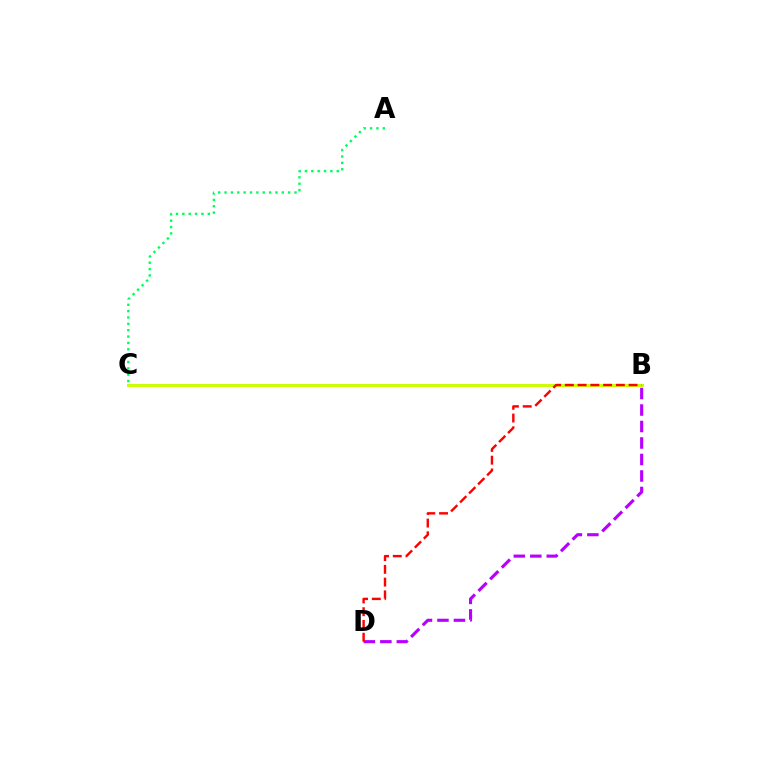{('B', 'D'): [{'color': '#b900ff', 'line_style': 'dashed', 'thickness': 2.24}, {'color': '#ff0000', 'line_style': 'dashed', 'thickness': 1.73}], ('B', 'C'): [{'color': '#0074ff', 'line_style': 'solid', 'thickness': 1.95}, {'color': '#d1ff00', 'line_style': 'solid', 'thickness': 2.11}], ('A', 'C'): [{'color': '#00ff5c', 'line_style': 'dotted', 'thickness': 1.73}]}